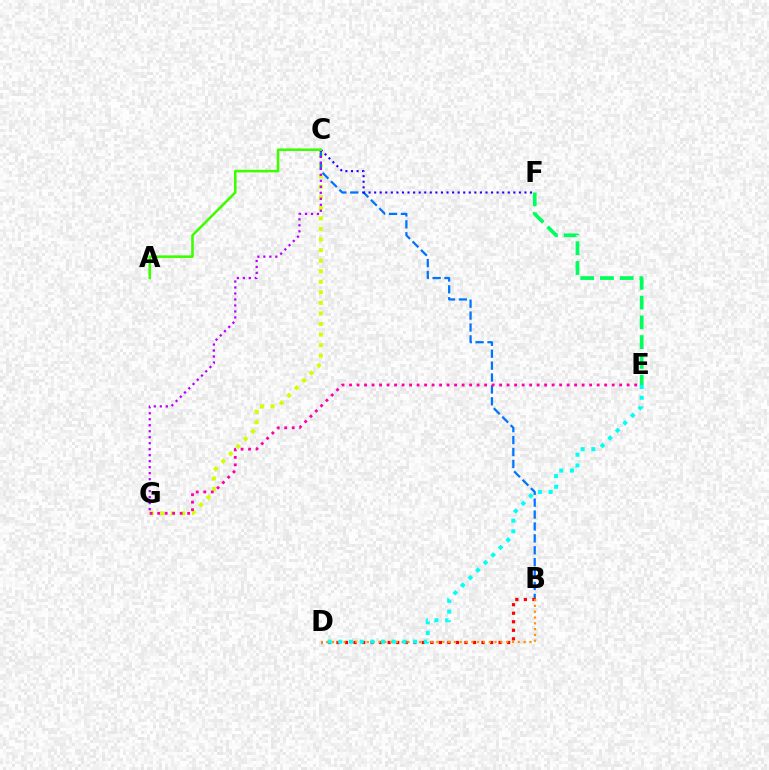{('C', 'G'): [{'color': '#d1ff00', 'line_style': 'dotted', 'thickness': 2.87}, {'color': '#b900ff', 'line_style': 'dotted', 'thickness': 1.63}], ('B', 'C'): [{'color': '#0074ff', 'line_style': 'dashed', 'thickness': 1.62}], ('E', 'G'): [{'color': '#ff00ac', 'line_style': 'dotted', 'thickness': 2.04}], ('C', 'F'): [{'color': '#2500ff', 'line_style': 'dotted', 'thickness': 1.51}], ('B', 'D'): [{'color': '#ff0000', 'line_style': 'dotted', 'thickness': 2.32}, {'color': '#ff9400', 'line_style': 'dotted', 'thickness': 1.58}], ('A', 'C'): [{'color': '#3dff00', 'line_style': 'solid', 'thickness': 1.86}], ('D', 'E'): [{'color': '#00fff6', 'line_style': 'dotted', 'thickness': 2.9}], ('E', 'F'): [{'color': '#00ff5c', 'line_style': 'dashed', 'thickness': 2.68}]}